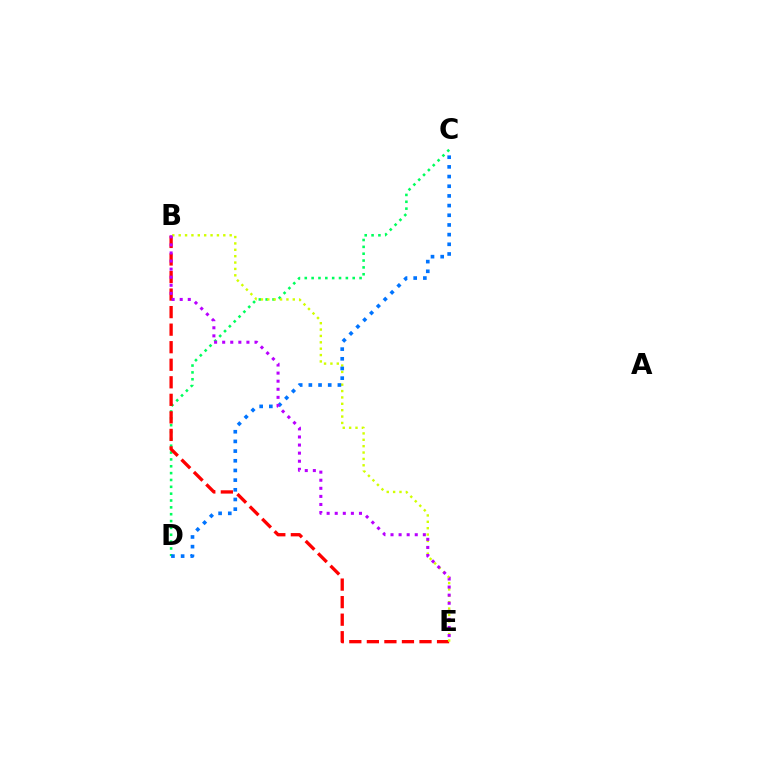{('C', 'D'): [{'color': '#00ff5c', 'line_style': 'dotted', 'thickness': 1.86}, {'color': '#0074ff', 'line_style': 'dotted', 'thickness': 2.63}], ('B', 'E'): [{'color': '#ff0000', 'line_style': 'dashed', 'thickness': 2.38}, {'color': '#d1ff00', 'line_style': 'dotted', 'thickness': 1.73}, {'color': '#b900ff', 'line_style': 'dotted', 'thickness': 2.2}]}